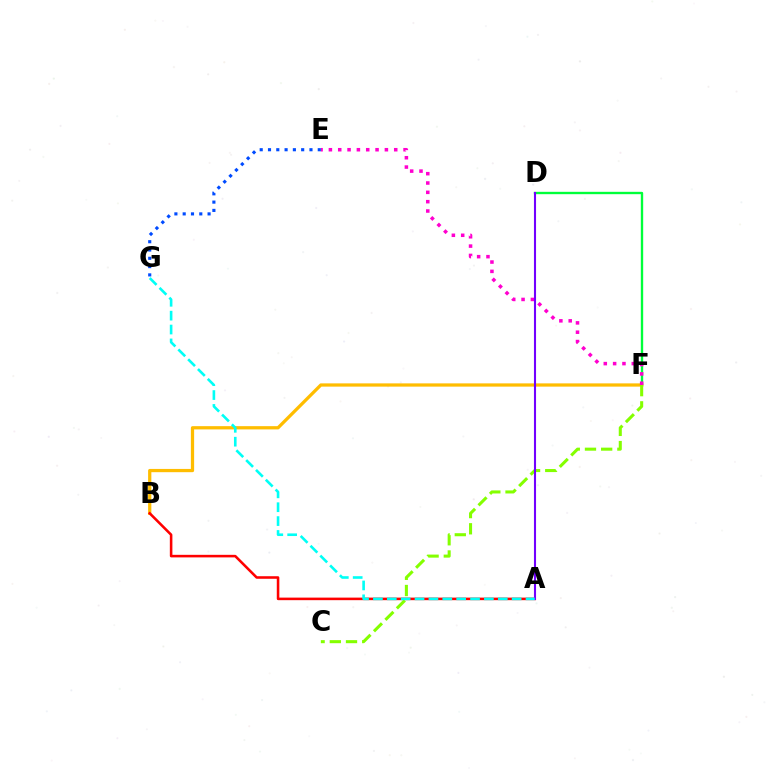{('D', 'F'): [{'color': '#00ff39', 'line_style': 'solid', 'thickness': 1.7}], ('B', 'F'): [{'color': '#ffbd00', 'line_style': 'solid', 'thickness': 2.34}], ('A', 'B'): [{'color': '#ff0000', 'line_style': 'solid', 'thickness': 1.85}], ('C', 'F'): [{'color': '#84ff00', 'line_style': 'dashed', 'thickness': 2.2}], ('E', 'F'): [{'color': '#ff00cf', 'line_style': 'dotted', 'thickness': 2.54}], ('E', 'G'): [{'color': '#004bff', 'line_style': 'dotted', 'thickness': 2.25}], ('A', 'D'): [{'color': '#7200ff', 'line_style': 'solid', 'thickness': 1.51}], ('A', 'G'): [{'color': '#00fff6', 'line_style': 'dashed', 'thickness': 1.88}]}